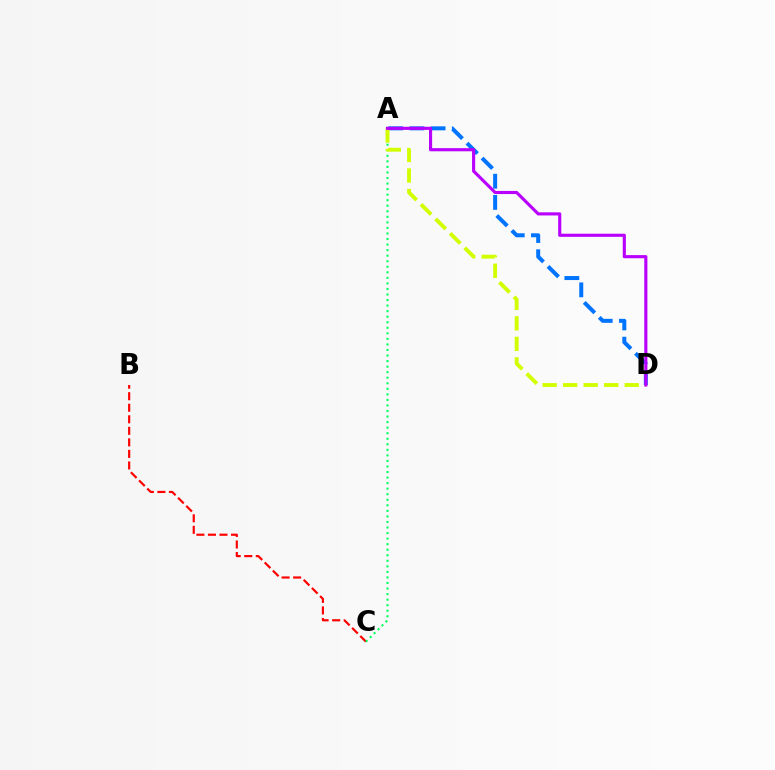{('A', 'D'): [{'color': '#0074ff', 'line_style': 'dashed', 'thickness': 2.88}, {'color': '#d1ff00', 'line_style': 'dashed', 'thickness': 2.79}, {'color': '#b900ff', 'line_style': 'solid', 'thickness': 2.25}], ('B', 'C'): [{'color': '#ff0000', 'line_style': 'dashed', 'thickness': 1.57}], ('A', 'C'): [{'color': '#00ff5c', 'line_style': 'dotted', 'thickness': 1.51}]}